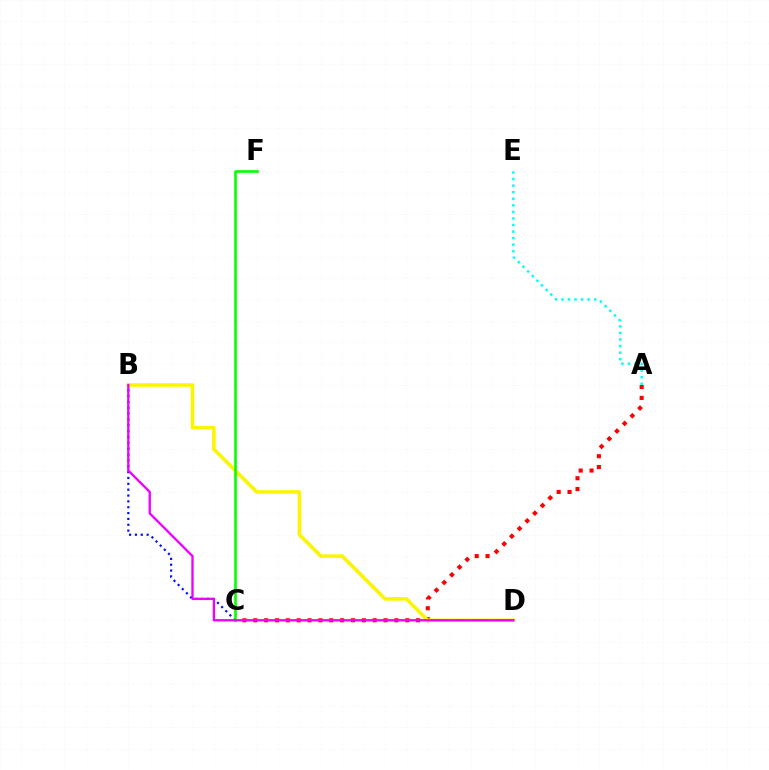{('A', 'C'): [{'color': '#ff0000', 'line_style': 'dotted', 'thickness': 2.95}], ('B', 'C'): [{'color': '#0010ff', 'line_style': 'dotted', 'thickness': 1.59}], ('B', 'D'): [{'color': '#fcf500', 'line_style': 'solid', 'thickness': 2.57}, {'color': '#ee00ff', 'line_style': 'solid', 'thickness': 1.68}], ('C', 'F'): [{'color': '#08ff00', 'line_style': 'solid', 'thickness': 1.9}], ('A', 'E'): [{'color': '#00fff6', 'line_style': 'dotted', 'thickness': 1.78}]}